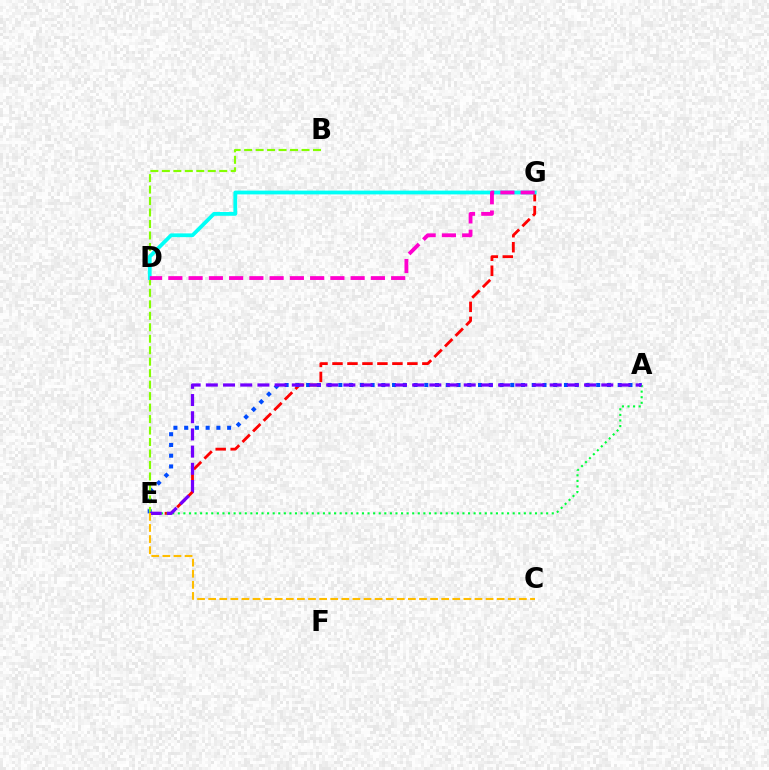{('E', 'G'): [{'color': '#ff0000', 'line_style': 'dashed', 'thickness': 2.03}], ('A', 'E'): [{'color': '#004bff', 'line_style': 'dotted', 'thickness': 2.92}, {'color': '#00ff39', 'line_style': 'dotted', 'thickness': 1.52}, {'color': '#7200ff', 'line_style': 'dashed', 'thickness': 2.34}], ('B', 'E'): [{'color': '#84ff00', 'line_style': 'dashed', 'thickness': 1.56}], ('D', 'G'): [{'color': '#00fff6', 'line_style': 'solid', 'thickness': 2.72}, {'color': '#ff00cf', 'line_style': 'dashed', 'thickness': 2.75}], ('C', 'E'): [{'color': '#ffbd00', 'line_style': 'dashed', 'thickness': 1.51}]}